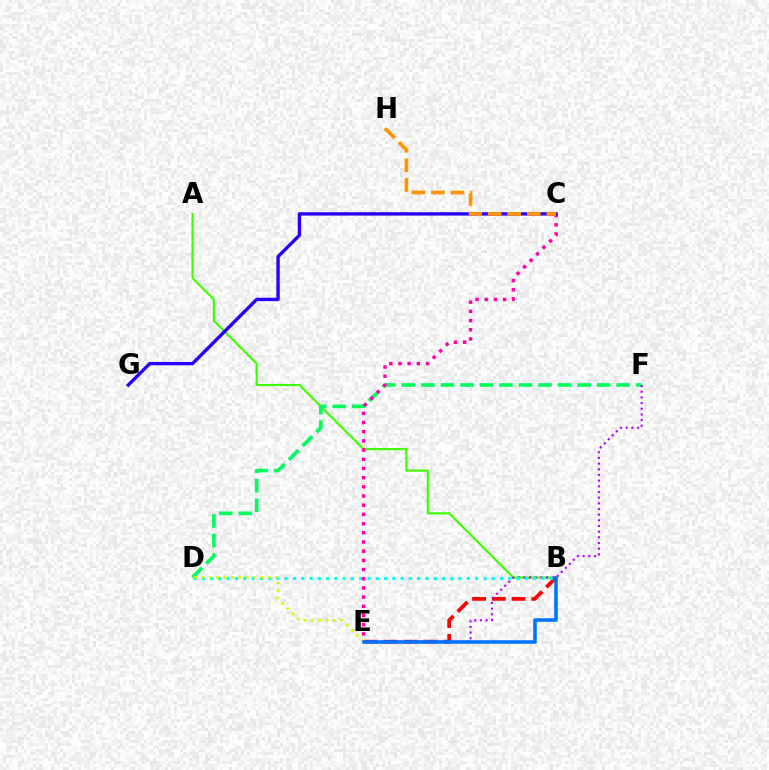{('A', 'B'): [{'color': '#3dff00', 'line_style': 'solid', 'thickness': 1.54}], ('B', 'E'): [{'color': '#ff0000', 'line_style': 'dashed', 'thickness': 2.68}, {'color': '#0074ff', 'line_style': 'solid', 'thickness': 2.56}], ('D', 'F'): [{'color': '#00ff5c', 'line_style': 'dashed', 'thickness': 2.65}], ('E', 'F'): [{'color': '#b900ff', 'line_style': 'dotted', 'thickness': 1.54}], ('B', 'D'): [{'color': '#00fff6', 'line_style': 'dotted', 'thickness': 2.25}], ('C', 'E'): [{'color': '#ff00ac', 'line_style': 'dotted', 'thickness': 2.5}], ('C', 'G'): [{'color': '#2500ff', 'line_style': 'solid', 'thickness': 2.43}], ('D', 'E'): [{'color': '#d1ff00', 'line_style': 'dotted', 'thickness': 2.0}], ('C', 'H'): [{'color': '#ff9400', 'line_style': 'dashed', 'thickness': 2.66}]}